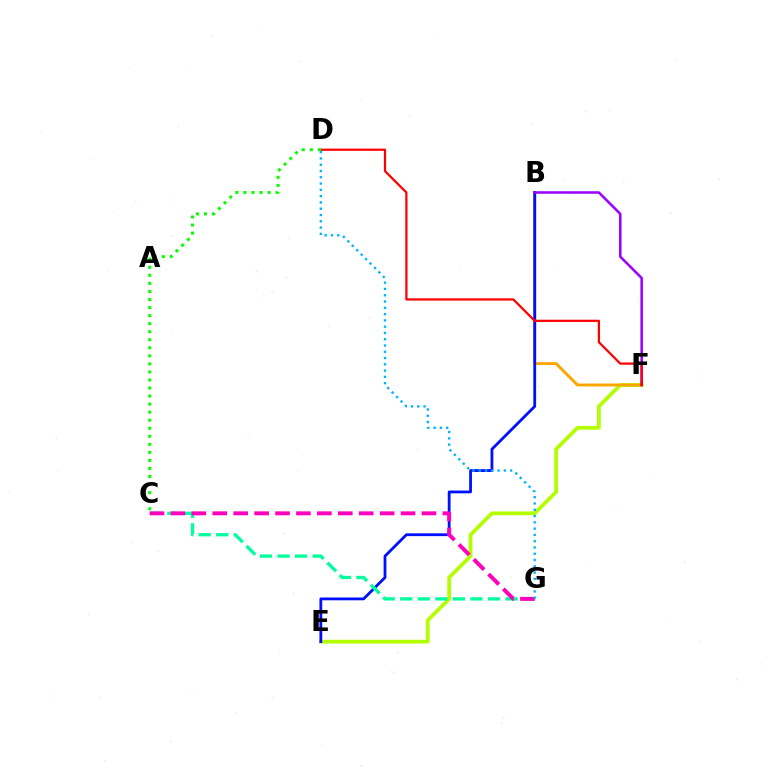{('E', 'F'): [{'color': '#b3ff00', 'line_style': 'solid', 'thickness': 2.7}], ('B', 'F'): [{'color': '#ffa500', 'line_style': 'solid', 'thickness': 2.11}, {'color': '#9b00ff', 'line_style': 'solid', 'thickness': 1.81}], ('B', 'E'): [{'color': '#0010ff', 'line_style': 'solid', 'thickness': 2.02}], ('D', 'F'): [{'color': '#ff0000', 'line_style': 'solid', 'thickness': 1.61}], ('C', 'G'): [{'color': '#00ff9d', 'line_style': 'dashed', 'thickness': 2.38}, {'color': '#ff00bd', 'line_style': 'dashed', 'thickness': 2.84}], ('C', 'D'): [{'color': '#08ff00', 'line_style': 'dotted', 'thickness': 2.19}], ('D', 'G'): [{'color': '#00b5ff', 'line_style': 'dotted', 'thickness': 1.71}]}